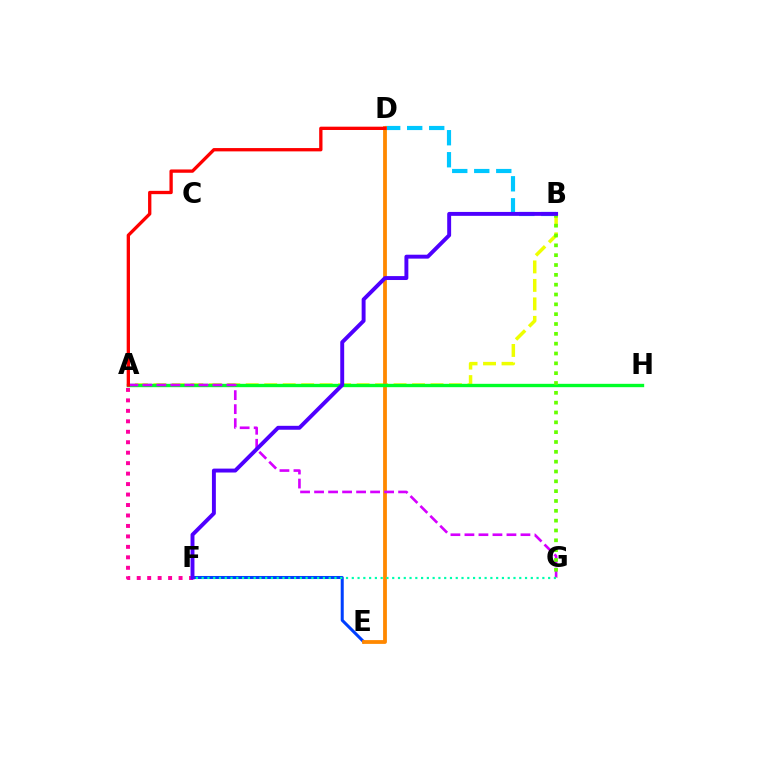{('B', 'D'): [{'color': '#00c7ff', 'line_style': 'dashed', 'thickness': 2.99}], ('A', 'B'): [{'color': '#eeff00', 'line_style': 'dashed', 'thickness': 2.51}], ('A', 'F'): [{'color': '#ff00a0', 'line_style': 'dotted', 'thickness': 2.84}], ('E', 'F'): [{'color': '#003fff', 'line_style': 'solid', 'thickness': 2.18}], ('D', 'E'): [{'color': '#ff8800', 'line_style': 'solid', 'thickness': 2.73}], ('A', 'H'): [{'color': '#00ff27', 'line_style': 'solid', 'thickness': 2.42}], ('A', 'G'): [{'color': '#d600ff', 'line_style': 'dashed', 'thickness': 1.9}], ('F', 'G'): [{'color': '#00ffaf', 'line_style': 'dotted', 'thickness': 1.57}], ('B', 'G'): [{'color': '#66ff00', 'line_style': 'dotted', 'thickness': 2.67}], ('A', 'D'): [{'color': '#ff0000', 'line_style': 'solid', 'thickness': 2.38}], ('B', 'F'): [{'color': '#4f00ff', 'line_style': 'solid', 'thickness': 2.82}]}